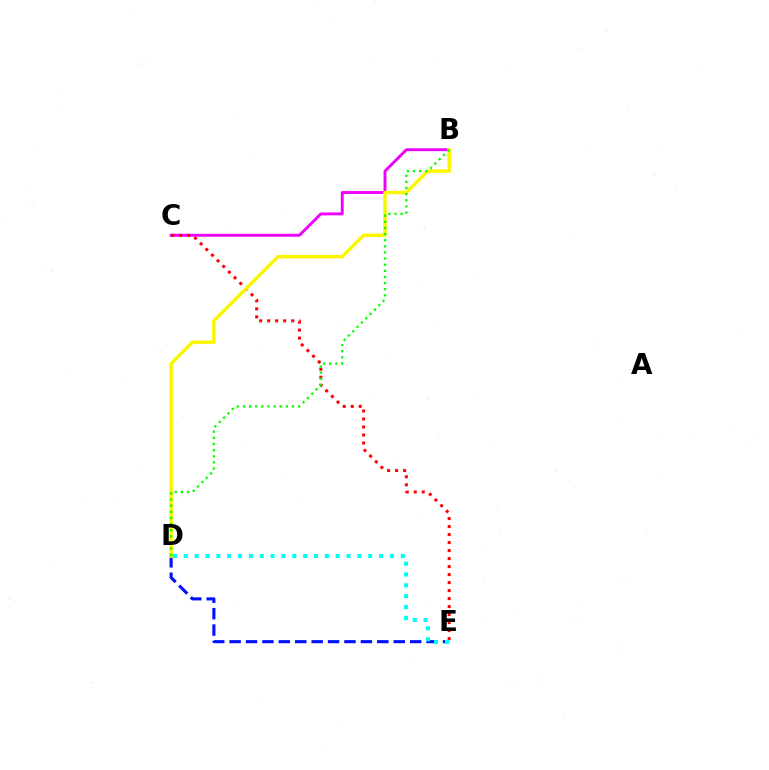{('B', 'C'): [{'color': '#ee00ff', 'line_style': 'solid', 'thickness': 2.1}], ('C', 'E'): [{'color': '#ff0000', 'line_style': 'dotted', 'thickness': 2.17}], ('D', 'E'): [{'color': '#0010ff', 'line_style': 'dashed', 'thickness': 2.23}, {'color': '#00fff6', 'line_style': 'dotted', 'thickness': 2.95}], ('B', 'D'): [{'color': '#fcf500', 'line_style': 'solid', 'thickness': 2.51}, {'color': '#08ff00', 'line_style': 'dotted', 'thickness': 1.67}]}